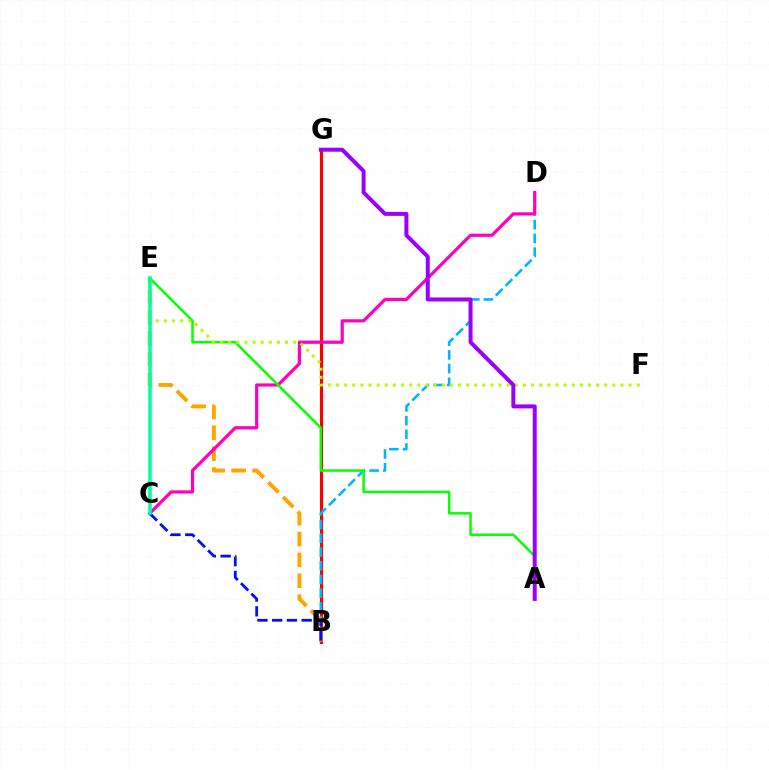{('B', 'G'): [{'color': '#ff0000', 'line_style': 'solid', 'thickness': 2.25}], ('B', 'D'): [{'color': '#00b5ff', 'line_style': 'dashed', 'thickness': 1.86}], ('B', 'E'): [{'color': '#ffa500', 'line_style': 'dashed', 'thickness': 2.83}], ('C', 'D'): [{'color': '#ff00bd', 'line_style': 'solid', 'thickness': 2.3}], ('B', 'C'): [{'color': '#0010ff', 'line_style': 'dashed', 'thickness': 2.0}], ('A', 'E'): [{'color': '#08ff00', 'line_style': 'solid', 'thickness': 1.79}], ('E', 'F'): [{'color': '#b3ff00', 'line_style': 'dotted', 'thickness': 2.21}], ('C', 'E'): [{'color': '#00ff9d', 'line_style': 'solid', 'thickness': 2.54}], ('A', 'G'): [{'color': '#9b00ff', 'line_style': 'solid', 'thickness': 2.86}]}